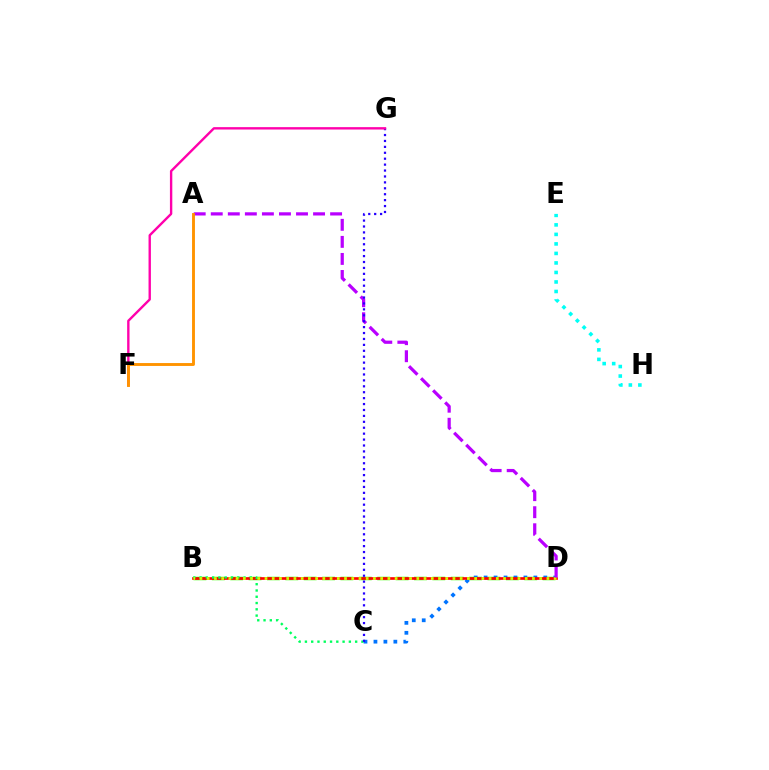{('B', 'D'): [{'color': '#3dff00', 'line_style': 'dashed', 'thickness': 2.5}, {'color': '#ff0000', 'line_style': 'solid', 'thickness': 1.92}, {'color': '#d1ff00', 'line_style': 'dotted', 'thickness': 1.96}], ('C', 'D'): [{'color': '#0074ff', 'line_style': 'dotted', 'thickness': 2.7}], ('B', 'C'): [{'color': '#00ff5c', 'line_style': 'dotted', 'thickness': 1.71}], ('E', 'H'): [{'color': '#00fff6', 'line_style': 'dotted', 'thickness': 2.58}], ('A', 'D'): [{'color': '#b900ff', 'line_style': 'dashed', 'thickness': 2.32}], ('C', 'G'): [{'color': '#2500ff', 'line_style': 'dotted', 'thickness': 1.61}], ('F', 'G'): [{'color': '#ff00ac', 'line_style': 'solid', 'thickness': 1.71}], ('A', 'F'): [{'color': '#ff9400', 'line_style': 'solid', 'thickness': 2.08}]}